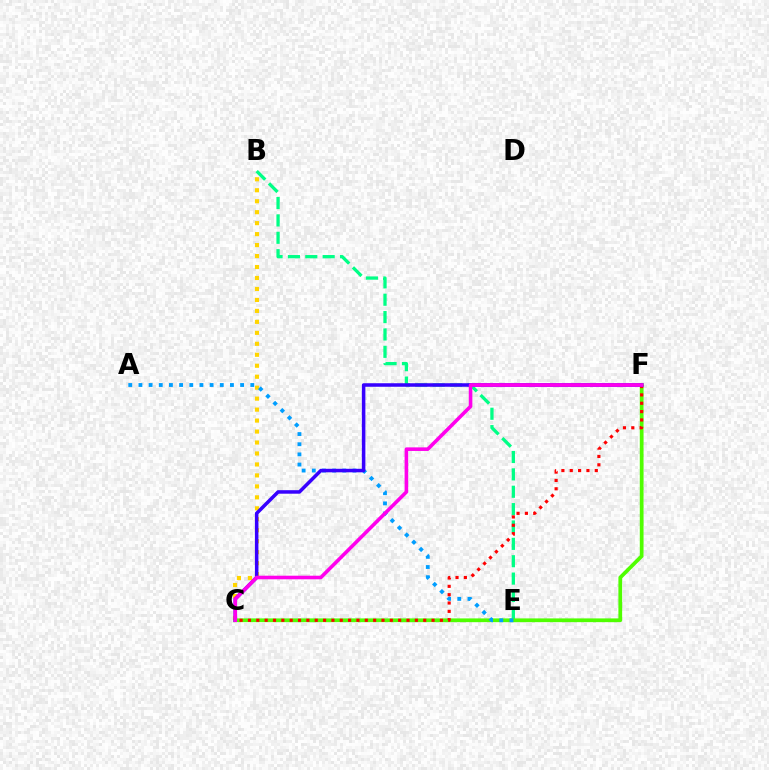{('B', 'E'): [{'color': '#00ff86', 'line_style': 'dashed', 'thickness': 2.36}], ('B', 'C'): [{'color': '#ffd500', 'line_style': 'dotted', 'thickness': 2.98}], ('C', 'F'): [{'color': '#4fff00', 'line_style': 'solid', 'thickness': 2.7}, {'color': '#ff0000', 'line_style': 'dotted', 'thickness': 2.27}, {'color': '#3700ff', 'line_style': 'solid', 'thickness': 2.53}, {'color': '#ff00ed', 'line_style': 'solid', 'thickness': 2.58}], ('A', 'E'): [{'color': '#009eff', 'line_style': 'dotted', 'thickness': 2.76}]}